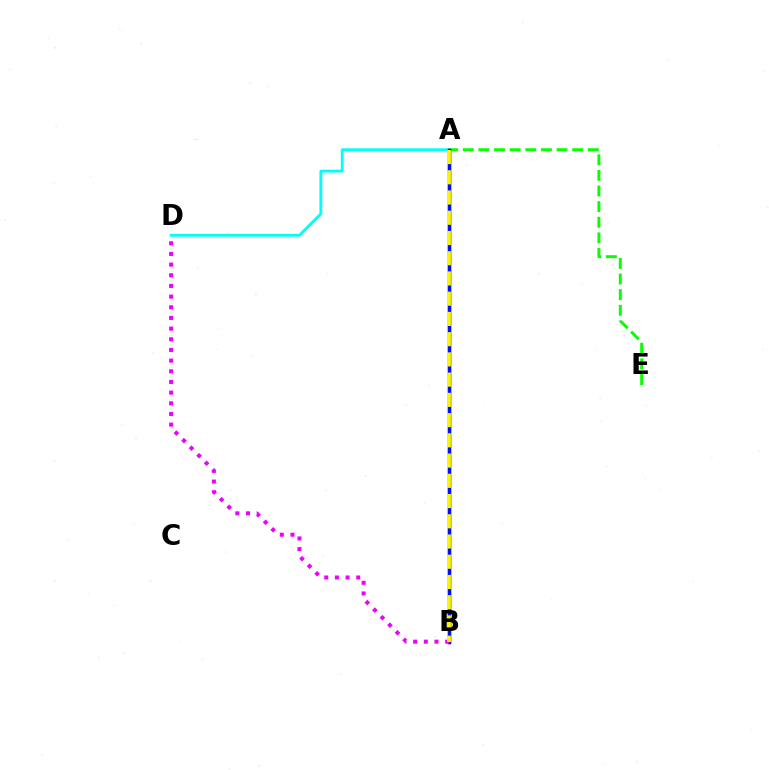{('A', 'D'): [{'color': '#00fff6', 'line_style': 'solid', 'thickness': 2.05}], ('A', 'B'): [{'color': '#ff0000', 'line_style': 'solid', 'thickness': 2.32}, {'color': '#0010ff', 'line_style': 'solid', 'thickness': 2.5}, {'color': '#fcf500', 'line_style': 'dashed', 'thickness': 2.75}], ('A', 'E'): [{'color': '#08ff00', 'line_style': 'dashed', 'thickness': 2.12}], ('B', 'D'): [{'color': '#ee00ff', 'line_style': 'dotted', 'thickness': 2.9}]}